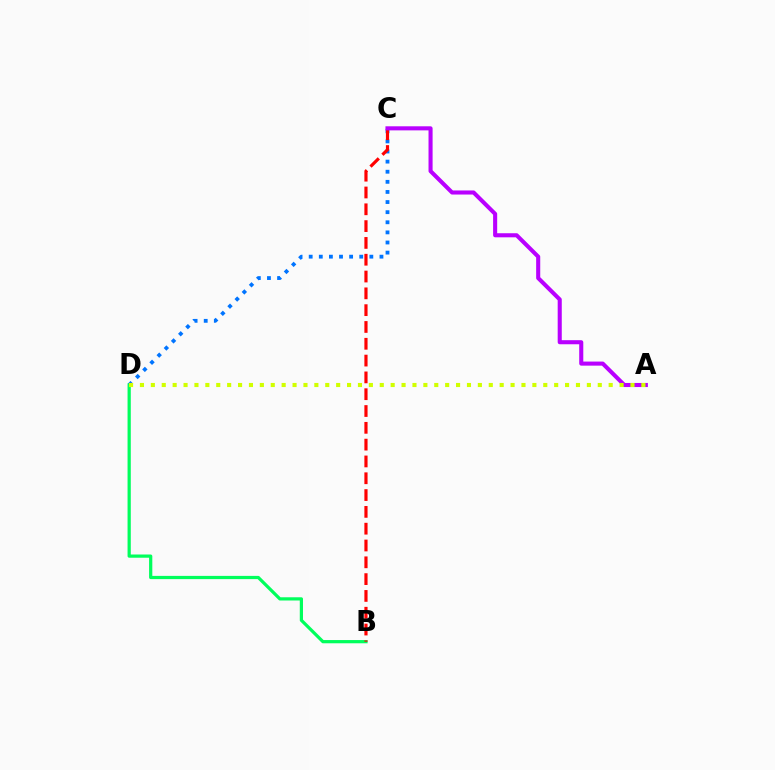{('C', 'D'): [{'color': '#0074ff', 'line_style': 'dotted', 'thickness': 2.75}], ('B', 'D'): [{'color': '#00ff5c', 'line_style': 'solid', 'thickness': 2.32}], ('B', 'C'): [{'color': '#ff0000', 'line_style': 'dashed', 'thickness': 2.28}], ('A', 'C'): [{'color': '#b900ff', 'line_style': 'solid', 'thickness': 2.93}], ('A', 'D'): [{'color': '#d1ff00', 'line_style': 'dotted', 'thickness': 2.96}]}